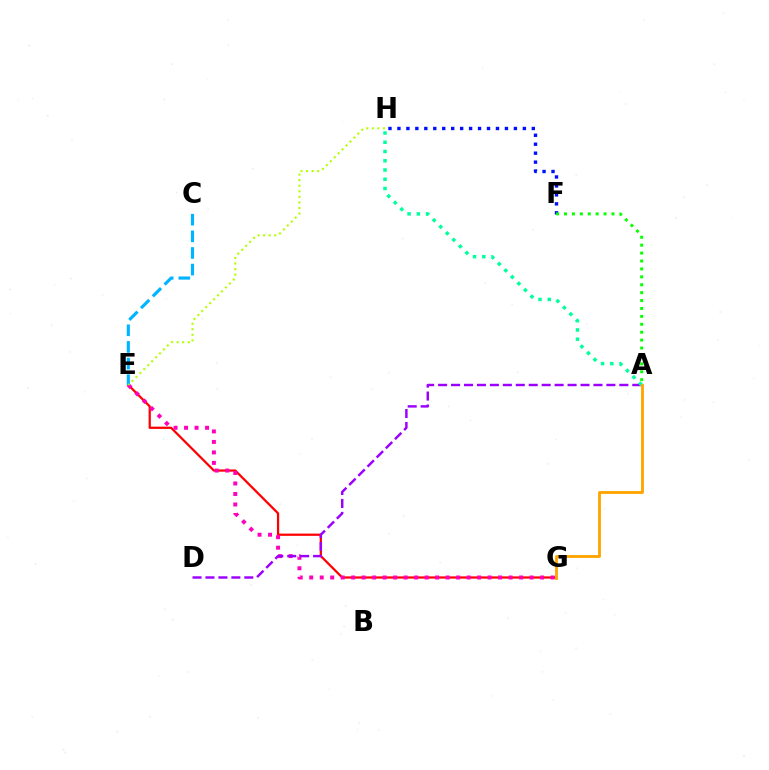{('E', 'G'): [{'color': '#ff0000', 'line_style': 'solid', 'thickness': 1.62}, {'color': '#ff00bd', 'line_style': 'dotted', 'thickness': 2.85}], ('F', 'H'): [{'color': '#0010ff', 'line_style': 'dotted', 'thickness': 2.43}], ('A', 'D'): [{'color': '#9b00ff', 'line_style': 'dashed', 'thickness': 1.76}], ('C', 'E'): [{'color': '#00b5ff', 'line_style': 'dashed', 'thickness': 2.26}], ('A', 'F'): [{'color': '#08ff00', 'line_style': 'dotted', 'thickness': 2.15}], ('A', 'H'): [{'color': '#00ff9d', 'line_style': 'dotted', 'thickness': 2.51}], ('A', 'G'): [{'color': '#ffa500', 'line_style': 'solid', 'thickness': 2.05}], ('E', 'H'): [{'color': '#b3ff00', 'line_style': 'dotted', 'thickness': 1.51}]}